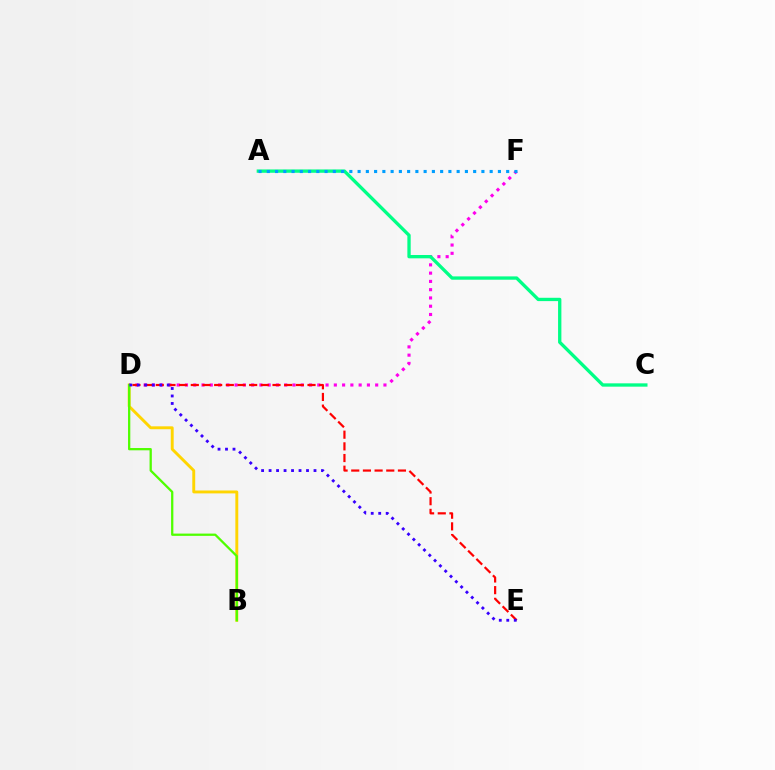{('B', 'D'): [{'color': '#ffd500', 'line_style': 'solid', 'thickness': 2.09}, {'color': '#4fff00', 'line_style': 'solid', 'thickness': 1.64}], ('D', 'F'): [{'color': '#ff00ed', 'line_style': 'dotted', 'thickness': 2.25}], ('D', 'E'): [{'color': '#ff0000', 'line_style': 'dashed', 'thickness': 1.59}, {'color': '#3700ff', 'line_style': 'dotted', 'thickness': 2.03}], ('A', 'C'): [{'color': '#00ff86', 'line_style': 'solid', 'thickness': 2.39}], ('A', 'F'): [{'color': '#009eff', 'line_style': 'dotted', 'thickness': 2.24}]}